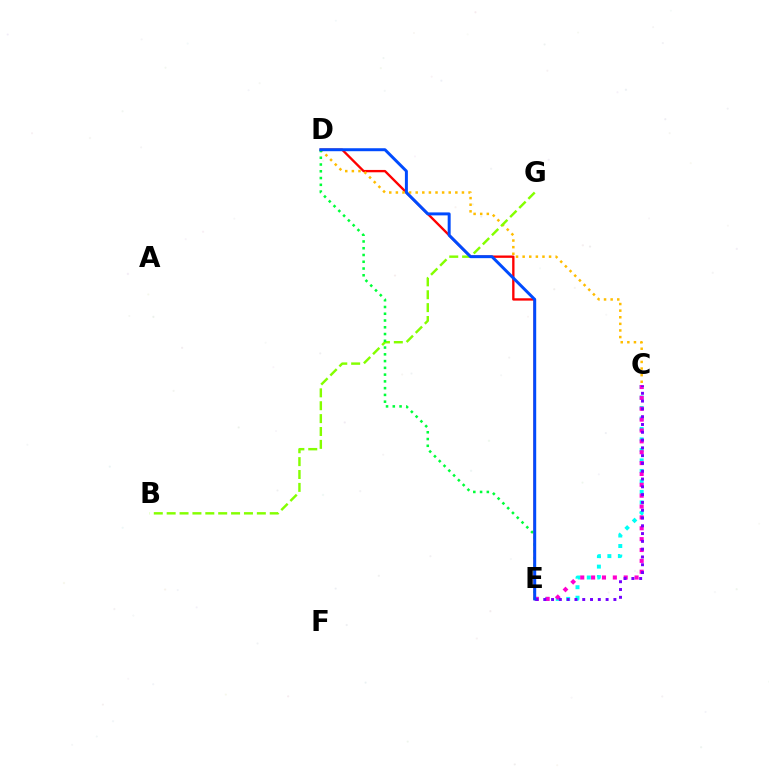{('D', 'E'): [{'color': '#ff0000', 'line_style': 'solid', 'thickness': 1.69}, {'color': '#00ff39', 'line_style': 'dotted', 'thickness': 1.84}, {'color': '#004bff', 'line_style': 'solid', 'thickness': 2.14}], ('C', 'D'): [{'color': '#ffbd00', 'line_style': 'dotted', 'thickness': 1.8}], ('C', 'E'): [{'color': '#00fff6', 'line_style': 'dotted', 'thickness': 2.85}, {'color': '#ff00cf', 'line_style': 'dotted', 'thickness': 2.95}, {'color': '#7200ff', 'line_style': 'dotted', 'thickness': 2.12}], ('B', 'G'): [{'color': '#84ff00', 'line_style': 'dashed', 'thickness': 1.75}]}